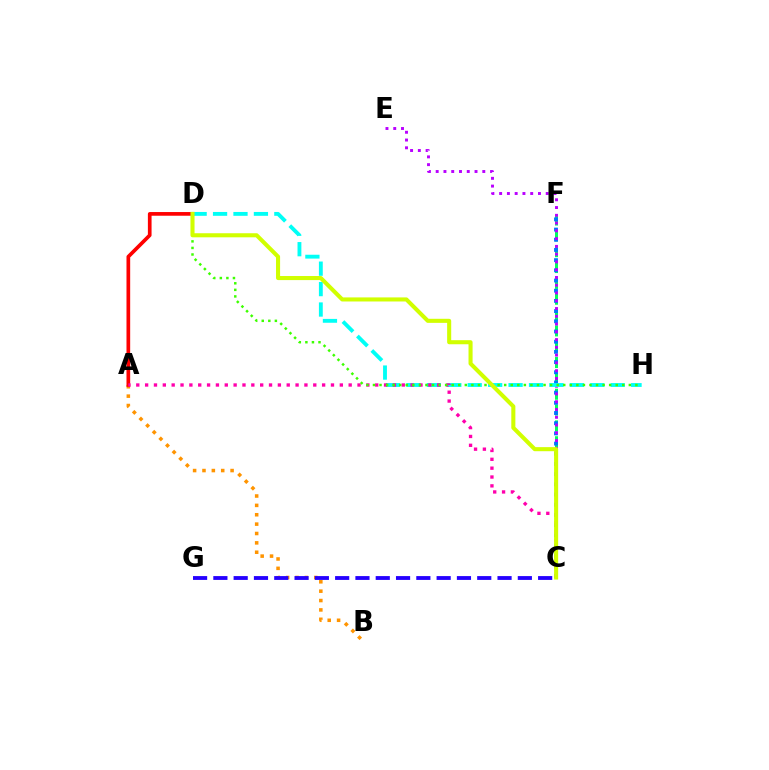{('A', 'B'): [{'color': '#ff9400', 'line_style': 'dotted', 'thickness': 2.55}], ('C', 'F'): [{'color': '#00ff5c', 'line_style': 'dashed', 'thickness': 2.15}, {'color': '#0074ff', 'line_style': 'dotted', 'thickness': 2.77}], ('C', 'E'): [{'color': '#b900ff', 'line_style': 'dotted', 'thickness': 2.11}], ('A', 'D'): [{'color': '#ff0000', 'line_style': 'solid', 'thickness': 2.66}], ('D', 'H'): [{'color': '#00fff6', 'line_style': 'dashed', 'thickness': 2.78}, {'color': '#3dff00', 'line_style': 'dotted', 'thickness': 1.78}], ('A', 'C'): [{'color': '#ff00ac', 'line_style': 'dotted', 'thickness': 2.4}], ('C', 'G'): [{'color': '#2500ff', 'line_style': 'dashed', 'thickness': 2.76}], ('C', 'D'): [{'color': '#d1ff00', 'line_style': 'solid', 'thickness': 2.93}]}